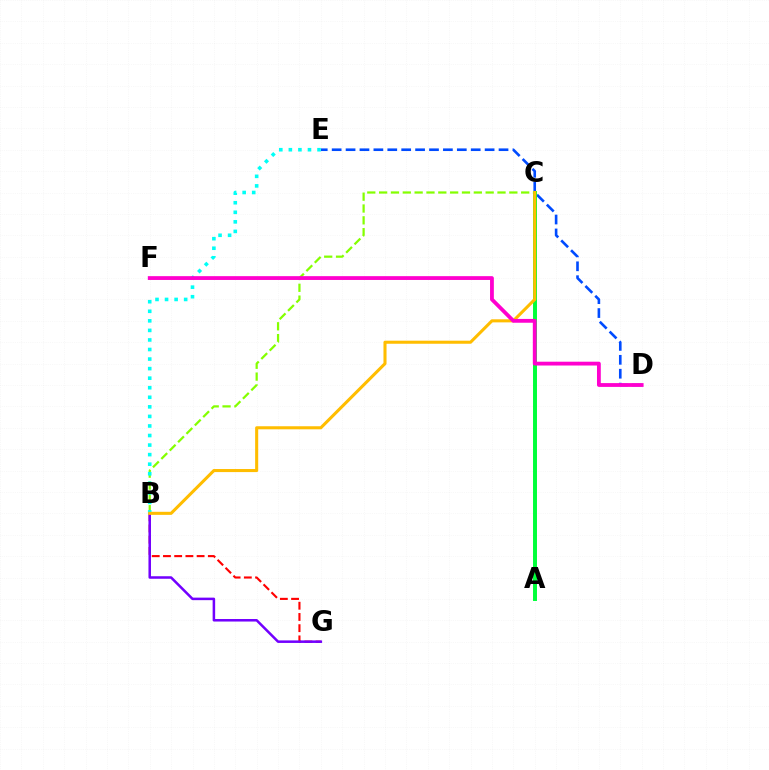{('D', 'E'): [{'color': '#004bff', 'line_style': 'dashed', 'thickness': 1.89}], ('B', 'G'): [{'color': '#ff0000', 'line_style': 'dashed', 'thickness': 1.52}, {'color': '#7200ff', 'line_style': 'solid', 'thickness': 1.82}], ('B', 'C'): [{'color': '#84ff00', 'line_style': 'dashed', 'thickness': 1.61}, {'color': '#ffbd00', 'line_style': 'solid', 'thickness': 2.21}], ('B', 'E'): [{'color': '#00fff6', 'line_style': 'dotted', 'thickness': 2.6}], ('A', 'C'): [{'color': '#00ff39', 'line_style': 'solid', 'thickness': 2.85}], ('D', 'F'): [{'color': '#ff00cf', 'line_style': 'solid', 'thickness': 2.74}]}